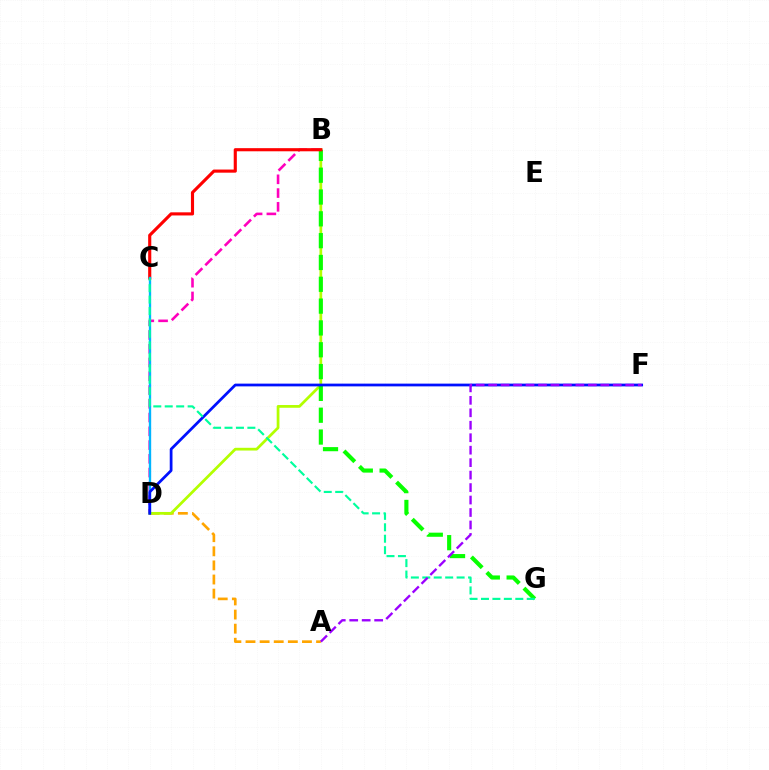{('B', 'D'): [{'color': '#ff00bd', 'line_style': 'dashed', 'thickness': 1.87}, {'color': '#b3ff00', 'line_style': 'solid', 'thickness': 1.97}], ('A', 'D'): [{'color': '#ffa500', 'line_style': 'dashed', 'thickness': 1.92}], ('B', 'G'): [{'color': '#08ff00', 'line_style': 'dashed', 'thickness': 2.96}], ('B', 'C'): [{'color': '#ff0000', 'line_style': 'solid', 'thickness': 2.25}], ('C', 'D'): [{'color': '#00b5ff', 'line_style': 'solid', 'thickness': 1.69}], ('D', 'F'): [{'color': '#0010ff', 'line_style': 'solid', 'thickness': 1.98}], ('C', 'G'): [{'color': '#00ff9d', 'line_style': 'dashed', 'thickness': 1.55}], ('A', 'F'): [{'color': '#9b00ff', 'line_style': 'dashed', 'thickness': 1.69}]}